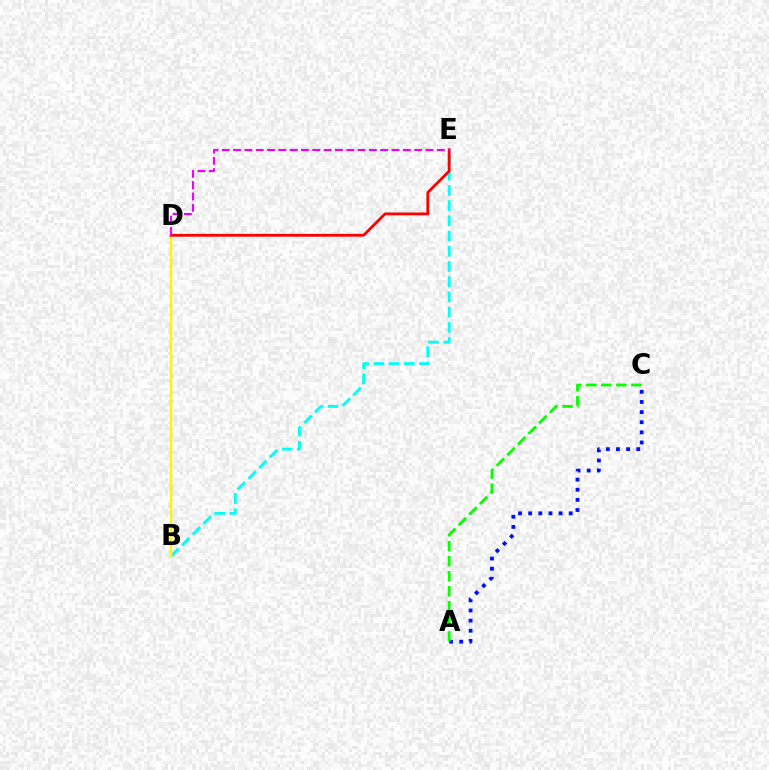{('A', 'C'): [{'color': '#0010ff', 'line_style': 'dotted', 'thickness': 2.75}, {'color': '#08ff00', 'line_style': 'dashed', 'thickness': 2.04}], ('B', 'E'): [{'color': '#00fff6', 'line_style': 'dashed', 'thickness': 2.07}], ('B', 'D'): [{'color': '#fcf500', 'line_style': 'solid', 'thickness': 1.7}], ('D', 'E'): [{'color': '#ff0000', 'line_style': 'solid', 'thickness': 2.02}, {'color': '#ee00ff', 'line_style': 'dashed', 'thickness': 1.54}]}